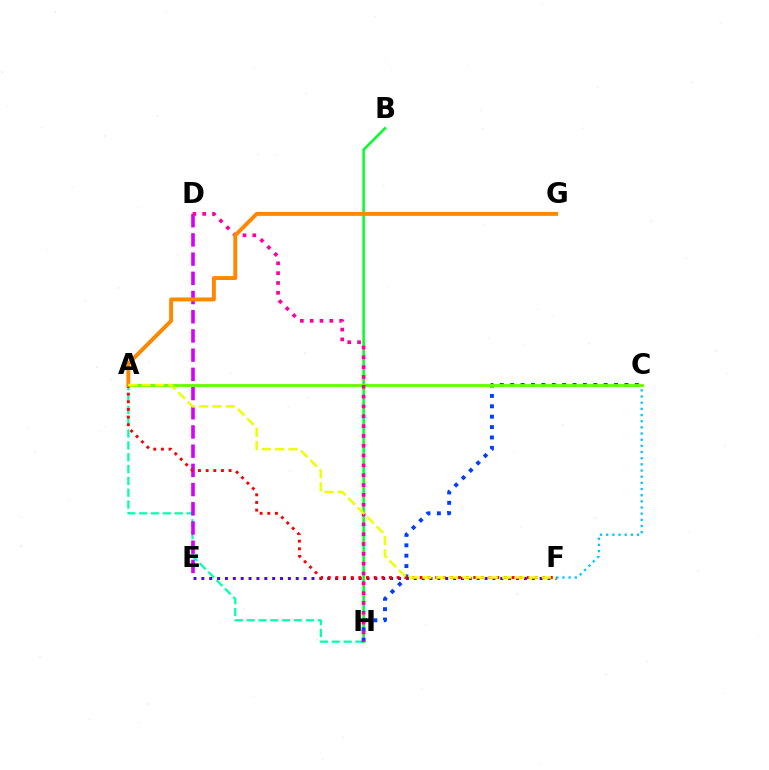{('A', 'H'): [{'color': '#00ffaf', 'line_style': 'dashed', 'thickness': 1.61}], ('B', 'H'): [{'color': '#00ff27', 'line_style': 'solid', 'thickness': 1.81}], ('C', 'F'): [{'color': '#00c7ff', 'line_style': 'dotted', 'thickness': 1.68}], ('D', 'E'): [{'color': '#d600ff', 'line_style': 'dashed', 'thickness': 2.61}], ('C', 'H'): [{'color': '#003fff', 'line_style': 'dotted', 'thickness': 2.82}], ('A', 'C'): [{'color': '#66ff00', 'line_style': 'solid', 'thickness': 2.05}], ('E', 'F'): [{'color': '#4f00ff', 'line_style': 'dotted', 'thickness': 2.14}], ('D', 'H'): [{'color': '#ff00a0', 'line_style': 'dotted', 'thickness': 2.67}], ('A', 'F'): [{'color': '#ff0000', 'line_style': 'dotted', 'thickness': 2.08}, {'color': '#eeff00', 'line_style': 'dashed', 'thickness': 1.8}], ('A', 'G'): [{'color': '#ff8800', 'line_style': 'solid', 'thickness': 2.83}]}